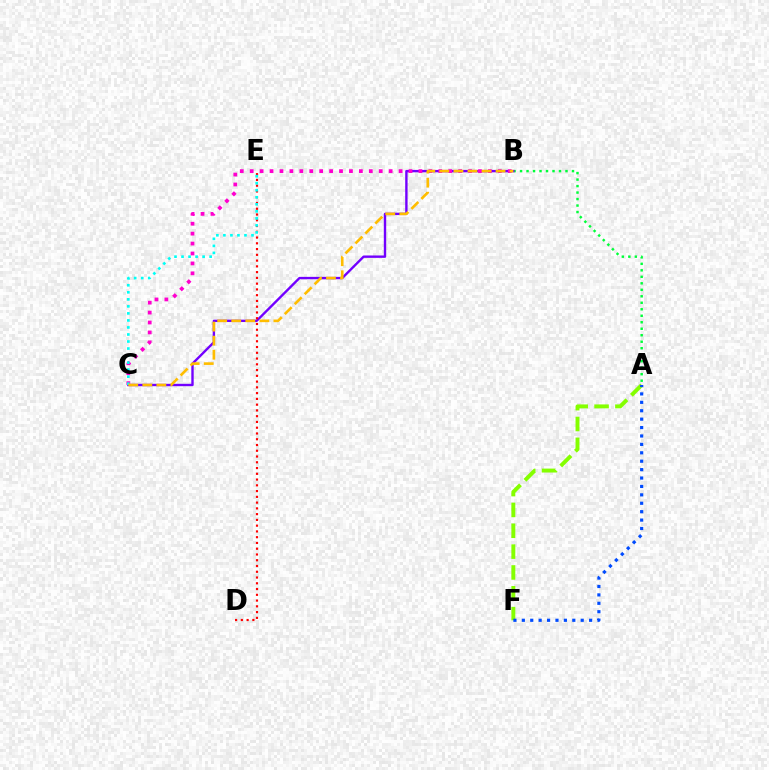{('A', 'B'): [{'color': '#00ff39', 'line_style': 'dotted', 'thickness': 1.76}], ('B', 'C'): [{'color': '#7200ff', 'line_style': 'solid', 'thickness': 1.71}, {'color': '#ff00cf', 'line_style': 'dotted', 'thickness': 2.7}, {'color': '#ffbd00', 'line_style': 'dashed', 'thickness': 1.91}], ('A', 'F'): [{'color': '#84ff00', 'line_style': 'dashed', 'thickness': 2.83}, {'color': '#004bff', 'line_style': 'dotted', 'thickness': 2.29}], ('D', 'E'): [{'color': '#ff0000', 'line_style': 'dotted', 'thickness': 1.57}], ('C', 'E'): [{'color': '#00fff6', 'line_style': 'dotted', 'thickness': 1.91}]}